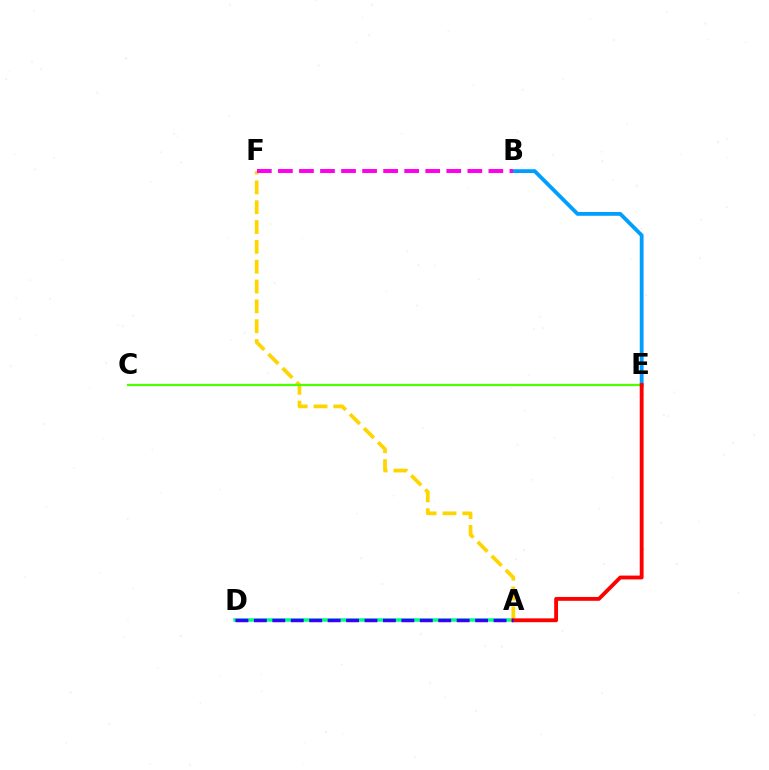{('B', 'E'): [{'color': '#009eff', 'line_style': 'solid', 'thickness': 2.74}], ('A', 'D'): [{'color': '#00ff86', 'line_style': 'solid', 'thickness': 2.53}, {'color': '#3700ff', 'line_style': 'dashed', 'thickness': 2.5}], ('A', 'F'): [{'color': '#ffd500', 'line_style': 'dashed', 'thickness': 2.69}], ('C', 'E'): [{'color': '#4fff00', 'line_style': 'solid', 'thickness': 1.62}], ('A', 'E'): [{'color': '#ff0000', 'line_style': 'solid', 'thickness': 2.77}], ('B', 'F'): [{'color': '#ff00ed', 'line_style': 'dashed', 'thickness': 2.86}]}